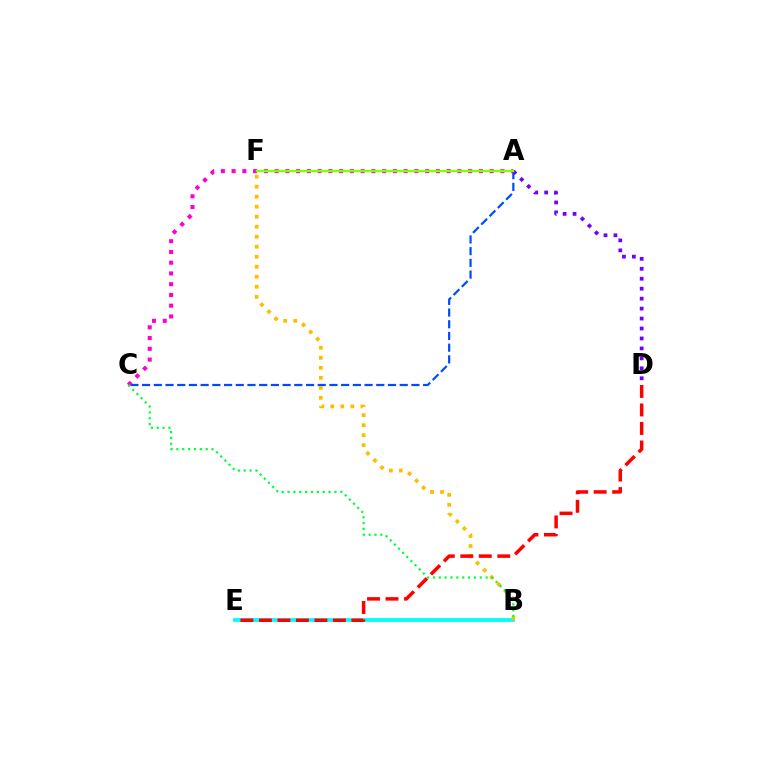{('A', 'C'): [{'color': '#004bff', 'line_style': 'dashed', 'thickness': 1.59}, {'color': '#ff00cf', 'line_style': 'dotted', 'thickness': 2.92}], ('B', 'E'): [{'color': '#00fff6', 'line_style': 'solid', 'thickness': 2.72}], ('B', 'F'): [{'color': '#ffbd00', 'line_style': 'dotted', 'thickness': 2.72}], ('B', 'C'): [{'color': '#00ff39', 'line_style': 'dotted', 'thickness': 1.59}], ('A', 'D'): [{'color': '#7200ff', 'line_style': 'dotted', 'thickness': 2.7}], ('A', 'F'): [{'color': '#84ff00', 'line_style': 'solid', 'thickness': 1.71}], ('D', 'E'): [{'color': '#ff0000', 'line_style': 'dashed', 'thickness': 2.51}]}